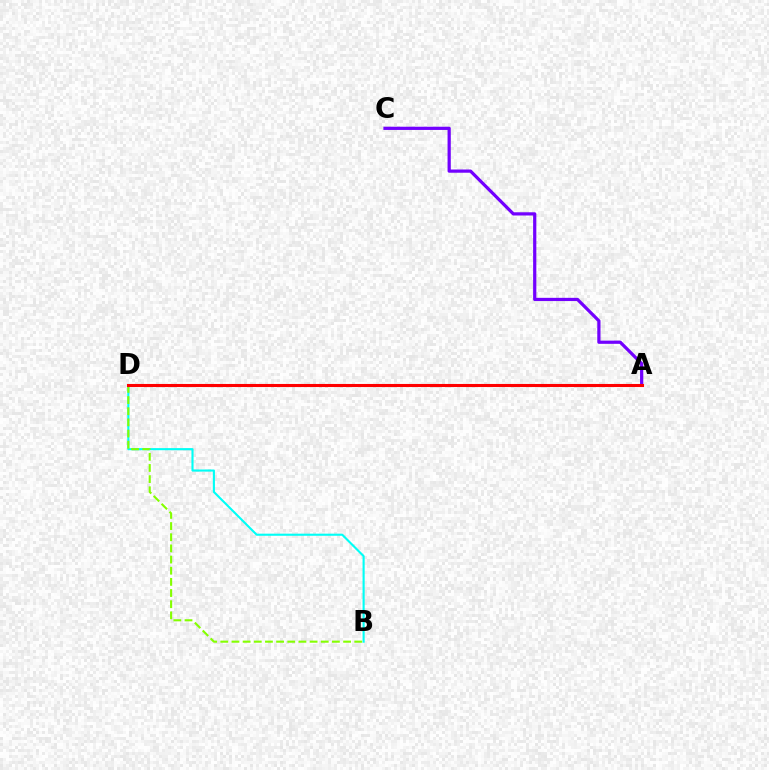{('B', 'D'): [{'color': '#00fff6', 'line_style': 'solid', 'thickness': 1.52}, {'color': '#84ff00', 'line_style': 'dashed', 'thickness': 1.52}], ('A', 'C'): [{'color': '#7200ff', 'line_style': 'solid', 'thickness': 2.32}], ('A', 'D'): [{'color': '#ff0000', 'line_style': 'solid', 'thickness': 2.22}]}